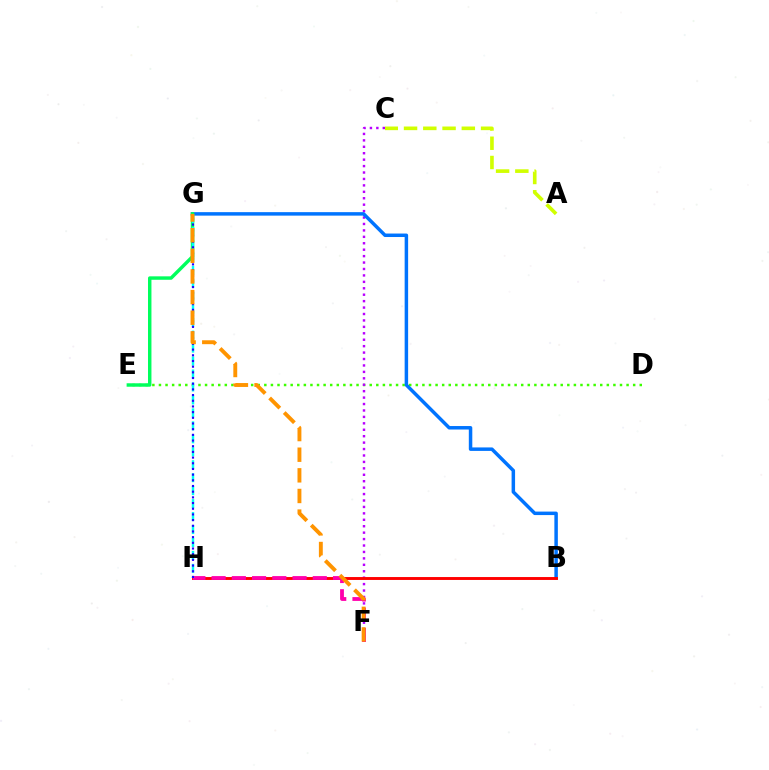{('D', 'E'): [{'color': '#3dff00', 'line_style': 'dotted', 'thickness': 1.79}], ('C', 'F'): [{'color': '#b900ff', 'line_style': 'dotted', 'thickness': 1.75}], ('B', 'G'): [{'color': '#0074ff', 'line_style': 'solid', 'thickness': 2.51}], ('E', 'G'): [{'color': '#00ff5c', 'line_style': 'solid', 'thickness': 2.48}], ('B', 'H'): [{'color': '#ff0000', 'line_style': 'solid', 'thickness': 2.09}], ('A', 'C'): [{'color': '#d1ff00', 'line_style': 'dashed', 'thickness': 2.62}], ('F', 'H'): [{'color': '#ff00ac', 'line_style': 'dashed', 'thickness': 2.75}], ('G', 'H'): [{'color': '#00fff6', 'line_style': 'dashed', 'thickness': 1.76}, {'color': '#2500ff', 'line_style': 'dotted', 'thickness': 1.54}], ('F', 'G'): [{'color': '#ff9400', 'line_style': 'dashed', 'thickness': 2.8}]}